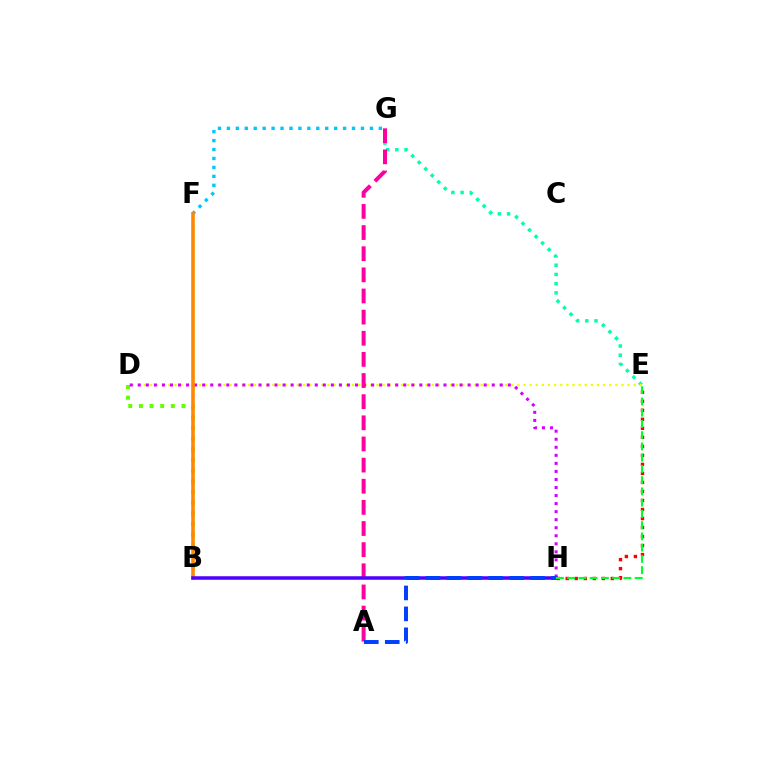{('E', 'G'): [{'color': '#00ffaf', 'line_style': 'dotted', 'thickness': 2.51}], ('F', 'G'): [{'color': '#00c7ff', 'line_style': 'dotted', 'thickness': 2.43}], ('B', 'D'): [{'color': '#66ff00', 'line_style': 'dotted', 'thickness': 2.89}], ('E', 'H'): [{'color': '#ff0000', 'line_style': 'dotted', 'thickness': 2.45}, {'color': '#00ff27', 'line_style': 'dashed', 'thickness': 1.53}], ('D', 'E'): [{'color': '#eeff00', 'line_style': 'dotted', 'thickness': 1.66}], ('D', 'H'): [{'color': '#d600ff', 'line_style': 'dotted', 'thickness': 2.19}], ('B', 'F'): [{'color': '#ff8800', 'line_style': 'solid', 'thickness': 2.58}], ('A', 'G'): [{'color': '#ff00a0', 'line_style': 'dashed', 'thickness': 2.87}], ('B', 'H'): [{'color': '#4f00ff', 'line_style': 'solid', 'thickness': 2.53}], ('A', 'H'): [{'color': '#003fff', 'line_style': 'dashed', 'thickness': 2.84}]}